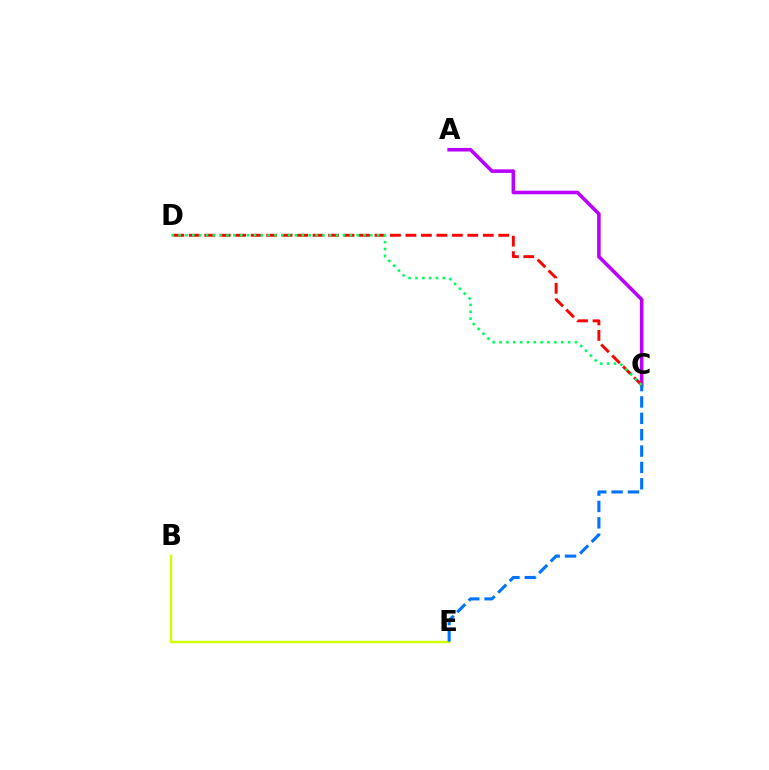{('A', 'C'): [{'color': '#b900ff', 'line_style': 'solid', 'thickness': 2.58}], ('B', 'E'): [{'color': '#d1ff00', 'line_style': 'solid', 'thickness': 1.79}], ('C', 'E'): [{'color': '#0074ff', 'line_style': 'dashed', 'thickness': 2.22}], ('C', 'D'): [{'color': '#ff0000', 'line_style': 'dashed', 'thickness': 2.1}, {'color': '#00ff5c', 'line_style': 'dotted', 'thickness': 1.86}]}